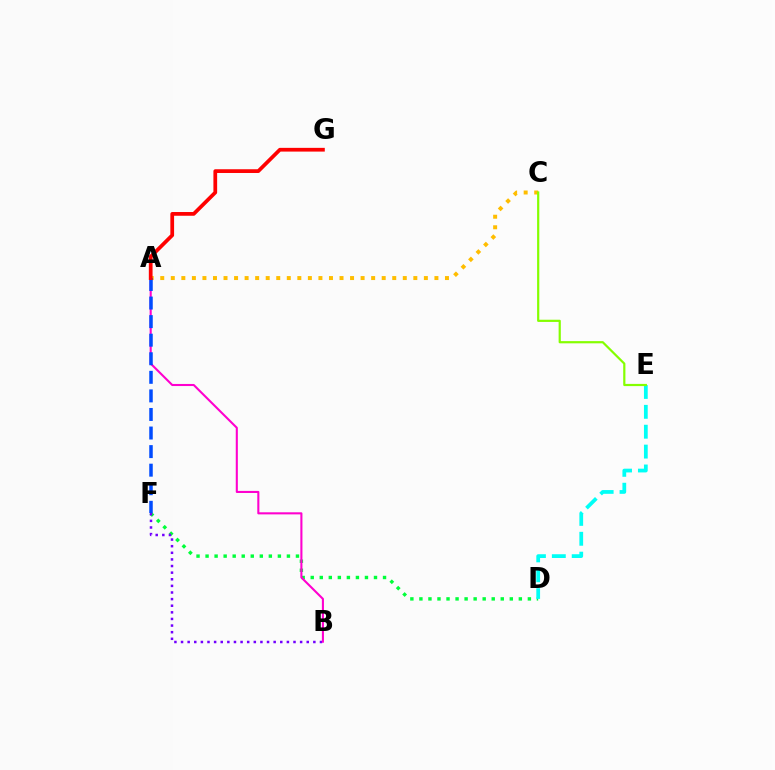{('D', 'F'): [{'color': '#00ff39', 'line_style': 'dotted', 'thickness': 2.46}], ('B', 'F'): [{'color': '#7200ff', 'line_style': 'dotted', 'thickness': 1.8}], ('D', 'E'): [{'color': '#00fff6', 'line_style': 'dashed', 'thickness': 2.7}], ('A', 'B'): [{'color': '#ff00cf', 'line_style': 'solid', 'thickness': 1.5}], ('A', 'C'): [{'color': '#ffbd00', 'line_style': 'dotted', 'thickness': 2.87}], ('A', 'F'): [{'color': '#004bff', 'line_style': 'dashed', 'thickness': 2.52}], ('A', 'G'): [{'color': '#ff0000', 'line_style': 'solid', 'thickness': 2.69}], ('C', 'E'): [{'color': '#84ff00', 'line_style': 'solid', 'thickness': 1.58}]}